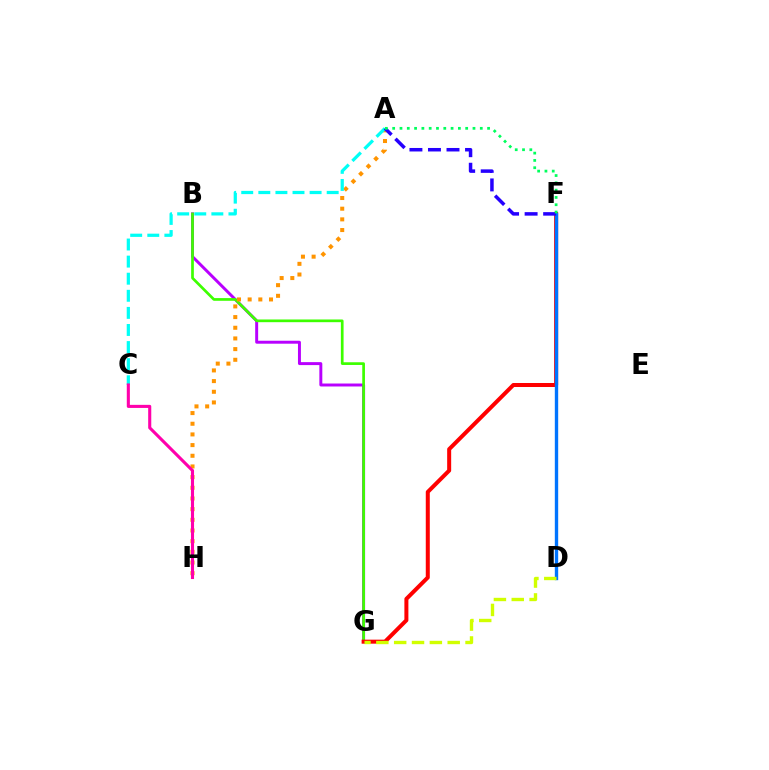{('B', 'G'): [{'color': '#b900ff', 'line_style': 'solid', 'thickness': 2.13}, {'color': '#3dff00', 'line_style': 'solid', 'thickness': 1.95}], ('A', 'H'): [{'color': '#ff9400', 'line_style': 'dotted', 'thickness': 2.9}], ('A', 'C'): [{'color': '#00fff6', 'line_style': 'dashed', 'thickness': 2.32}], ('F', 'G'): [{'color': '#ff0000', 'line_style': 'solid', 'thickness': 2.88}], ('C', 'H'): [{'color': '#ff00ac', 'line_style': 'solid', 'thickness': 2.22}], ('D', 'F'): [{'color': '#0074ff', 'line_style': 'solid', 'thickness': 2.42}], ('A', 'F'): [{'color': '#2500ff', 'line_style': 'dashed', 'thickness': 2.52}, {'color': '#00ff5c', 'line_style': 'dotted', 'thickness': 1.98}], ('D', 'G'): [{'color': '#d1ff00', 'line_style': 'dashed', 'thickness': 2.42}]}